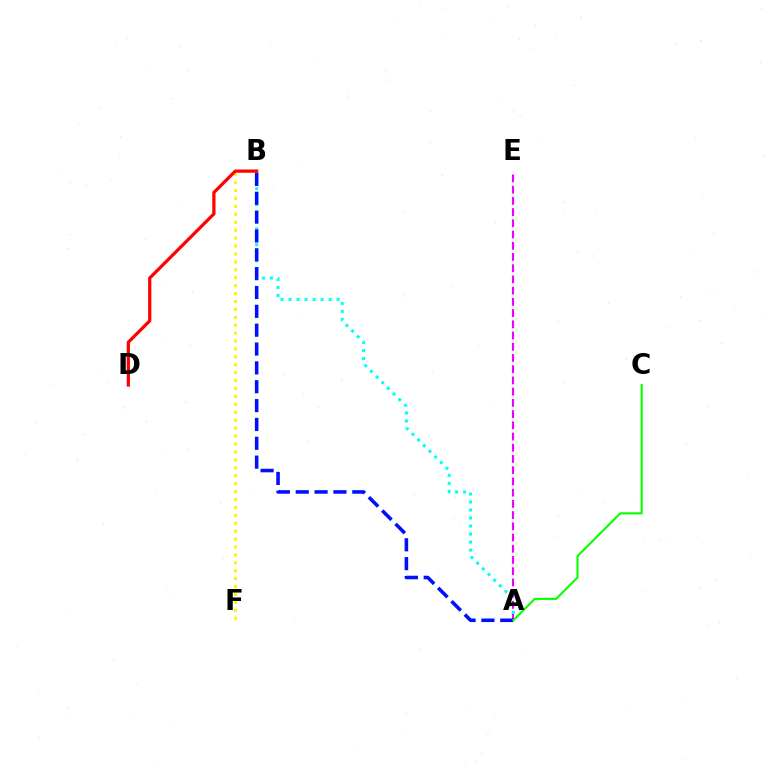{('B', 'F'): [{'color': '#fcf500', 'line_style': 'dotted', 'thickness': 2.15}], ('A', 'E'): [{'color': '#ee00ff', 'line_style': 'dashed', 'thickness': 1.52}], ('A', 'B'): [{'color': '#00fff6', 'line_style': 'dotted', 'thickness': 2.18}, {'color': '#0010ff', 'line_style': 'dashed', 'thickness': 2.56}], ('B', 'D'): [{'color': '#ff0000', 'line_style': 'solid', 'thickness': 2.31}], ('A', 'C'): [{'color': '#08ff00', 'line_style': 'solid', 'thickness': 1.51}]}